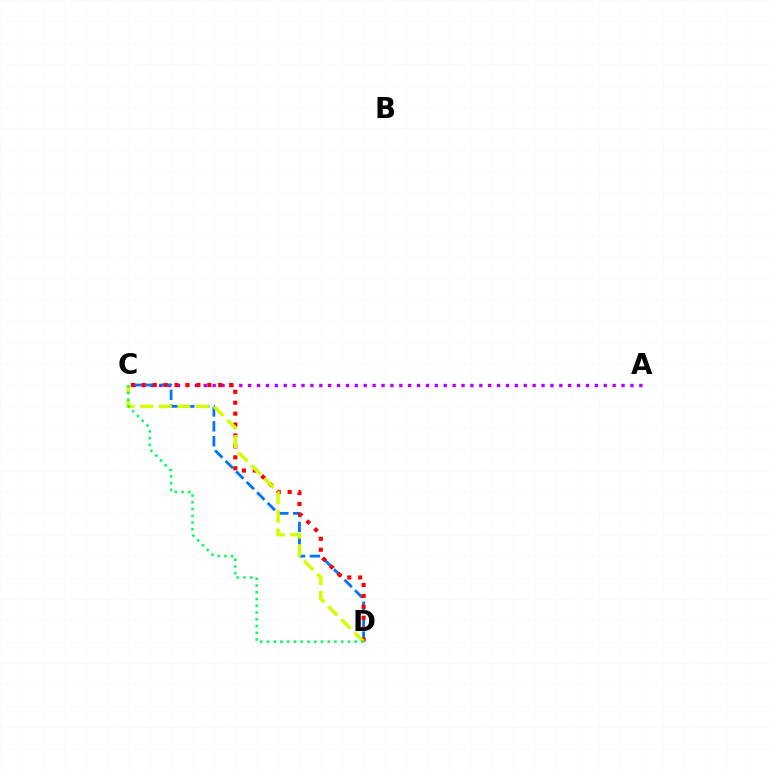{('A', 'C'): [{'color': '#b900ff', 'line_style': 'dotted', 'thickness': 2.42}], ('C', 'D'): [{'color': '#0074ff', 'line_style': 'dashed', 'thickness': 2.02}, {'color': '#ff0000', 'line_style': 'dotted', 'thickness': 2.97}, {'color': '#d1ff00', 'line_style': 'dashed', 'thickness': 2.52}, {'color': '#00ff5c', 'line_style': 'dotted', 'thickness': 1.83}]}